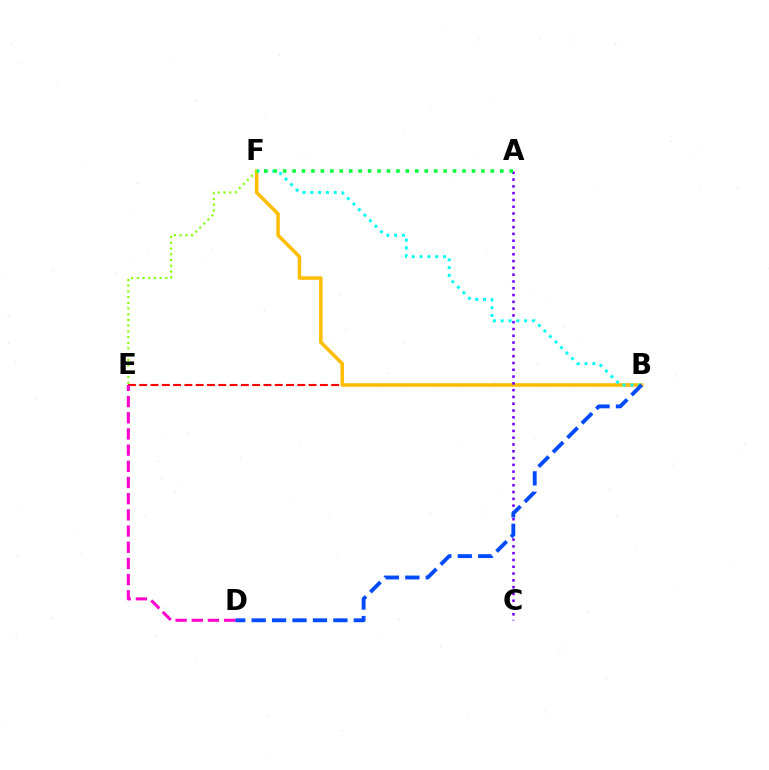{('B', 'E'): [{'color': '#ff0000', 'line_style': 'dashed', 'thickness': 1.53}], ('B', 'F'): [{'color': '#ffbd00', 'line_style': 'solid', 'thickness': 2.53}, {'color': '#00fff6', 'line_style': 'dotted', 'thickness': 2.12}], ('A', 'C'): [{'color': '#7200ff', 'line_style': 'dotted', 'thickness': 1.85}], ('B', 'D'): [{'color': '#004bff', 'line_style': 'dashed', 'thickness': 2.78}], ('A', 'F'): [{'color': '#00ff39', 'line_style': 'dotted', 'thickness': 2.57}], ('E', 'F'): [{'color': '#84ff00', 'line_style': 'dotted', 'thickness': 1.55}], ('D', 'E'): [{'color': '#ff00cf', 'line_style': 'dashed', 'thickness': 2.2}]}